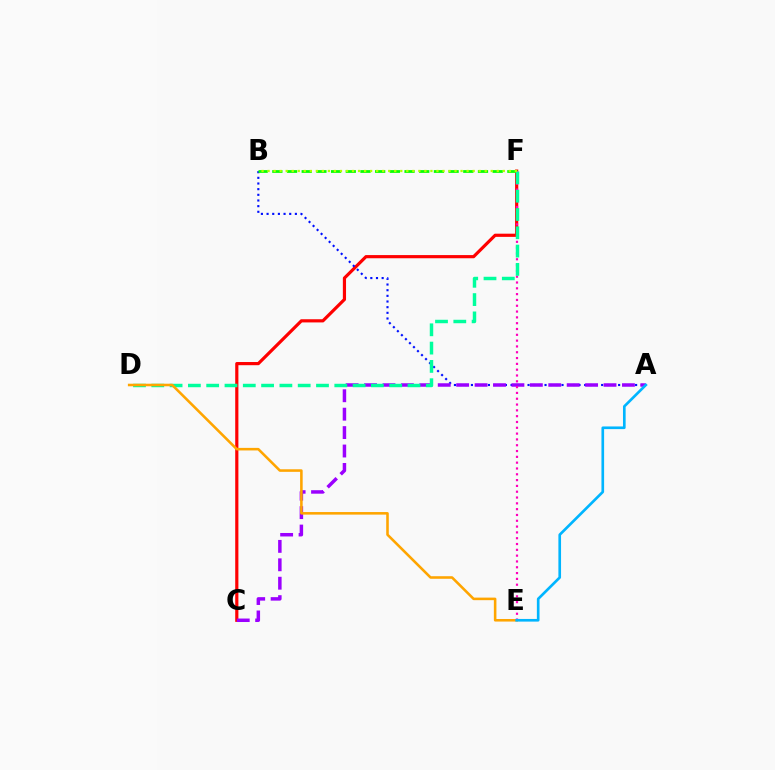{('C', 'F'): [{'color': '#ff0000', 'line_style': 'solid', 'thickness': 2.29}], ('A', 'B'): [{'color': '#0010ff', 'line_style': 'dotted', 'thickness': 1.54}], ('A', 'C'): [{'color': '#9b00ff', 'line_style': 'dashed', 'thickness': 2.5}], ('B', 'F'): [{'color': '#08ff00', 'line_style': 'dashed', 'thickness': 2.0}, {'color': '#b3ff00', 'line_style': 'dotted', 'thickness': 1.64}], ('E', 'F'): [{'color': '#ff00bd', 'line_style': 'dotted', 'thickness': 1.58}], ('D', 'F'): [{'color': '#00ff9d', 'line_style': 'dashed', 'thickness': 2.49}], ('D', 'E'): [{'color': '#ffa500', 'line_style': 'solid', 'thickness': 1.85}], ('A', 'E'): [{'color': '#00b5ff', 'line_style': 'solid', 'thickness': 1.91}]}